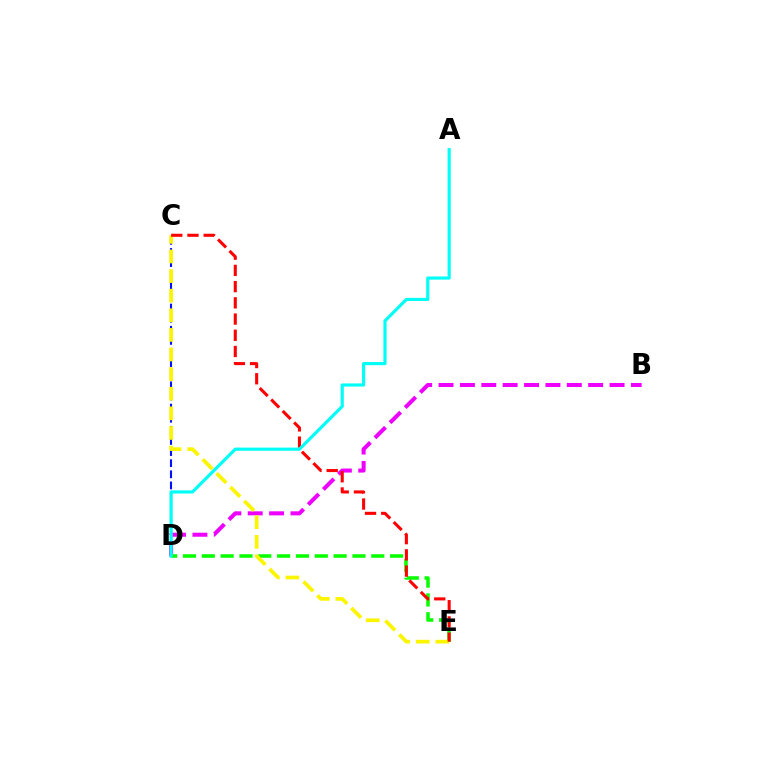{('B', 'D'): [{'color': '#ee00ff', 'line_style': 'dashed', 'thickness': 2.9}], ('C', 'D'): [{'color': '#0010ff', 'line_style': 'dashed', 'thickness': 1.51}], ('D', 'E'): [{'color': '#08ff00', 'line_style': 'dashed', 'thickness': 2.56}], ('C', 'E'): [{'color': '#fcf500', 'line_style': 'dashed', 'thickness': 2.66}, {'color': '#ff0000', 'line_style': 'dashed', 'thickness': 2.2}], ('A', 'D'): [{'color': '#00fff6', 'line_style': 'solid', 'thickness': 2.27}]}